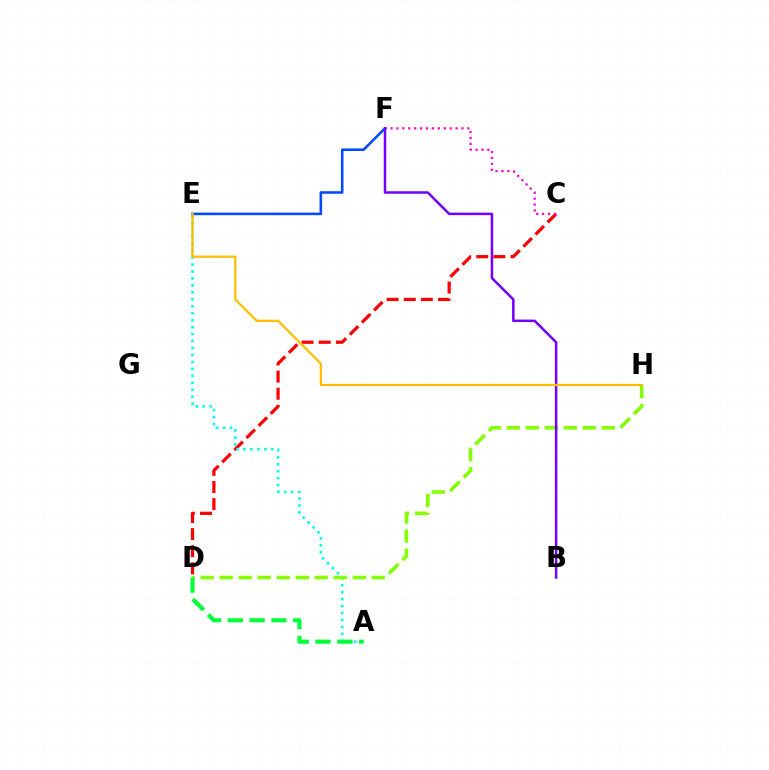{('C', 'D'): [{'color': '#ff0000', 'line_style': 'dashed', 'thickness': 2.33}], ('C', 'F'): [{'color': '#ff00cf', 'line_style': 'dotted', 'thickness': 1.61}], ('A', 'E'): [{'color': '#00fff6', 'line_style': 'dotted', 'thickness': 1.89}], ('D', 'H'): [{'color': '#84ff00', 'line_style': 'dashed', 'thickness': 2.58}], ('E', 'F'): [{'color': '#004bff', 'line_style': 'solid', 'thickness': 1.86}], ('B', 'F'): [{'color': '#7200ff', 'line_style': 'solid', 'thickness': 1.8}], ('E', 'H'): [{'color': '#ffbd00', 'line_style': 'solid', 'thickness': 1.62}], ('A', 'D'): [{'color': '#00ff39', 'line_style': 'dashed', 'thickness': 2.96}]}